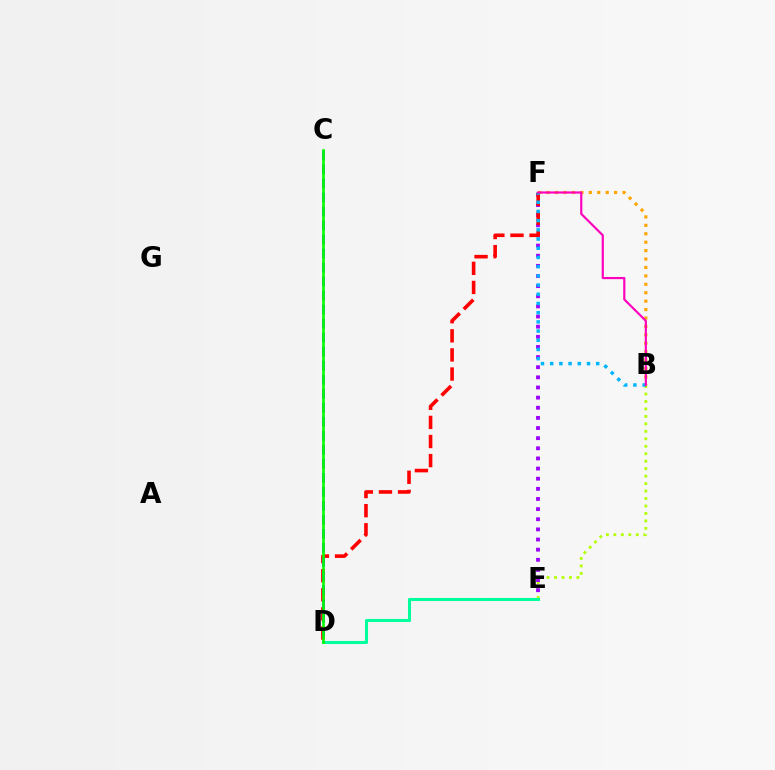{('B', 'E'): [{'color': '#b3ff00', 'line_style': 'dotted', 'thickness': 2.03}], ('E', 'F'): [{'color': '#9b00ff', 'line_style': 'dotted', 'thickness': 2.75}], ('D', 'E'): [{'color': '#00ff9d', 'line_style': 'solid', 'thickness': 2.2}], ('B', 'F'): [{'color': '#ffa500', 'line_style': 'dotted', 'thickness': 2.29}, {'color': '#00b5ff', 'line_style': 'dotted', 'thickness': 2.5}, {'color': '#ff00bd', 'line_style': 'solid', 'thickness': 1.57}], ('D', 'F'): [{'color': '#ff0000', 'line_style': 'dashed', 'thickness': 2.6}], ('C', 'D'): [{'color': '#0010ff', 'line_style': 'dashed', 'thickness': 1.9}, {'color': '#08ff00', 'line_style': 'solid', 'thickness': 1.89}]}